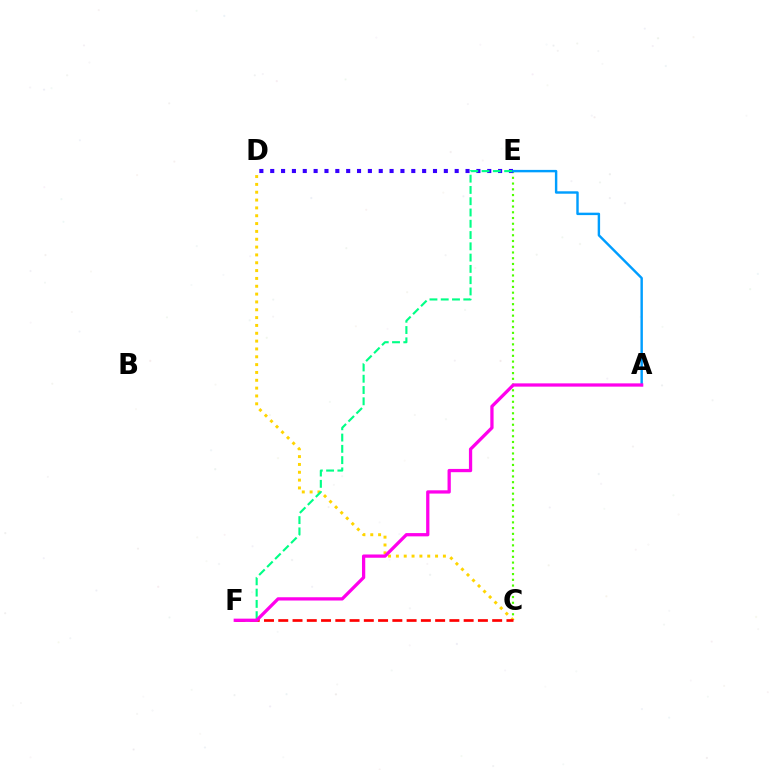{('C', 'E'): [{'color': '#4fff00', 'line_style': 'dotted', 'thickness': 1.56}], ('D', 'E'): [{'color': '#3700ff', 'line_style': 'dotted', 'thickness': 2.95}], ('A', 'E'): [{'color': '#009eff', 'line_style': 'solid', 'thickness': 1.75}], ('C', 'D'): [{'color': '#ffd500', 'line_style': 'dotted', 'thickness': 2.13}], ('E', 'F'): [{'color': '#00ff86', 'line_style': 'dashed', 'thickness': 1.53}], ('C', 'F'): [{'color': '#ff0000', 'line_style': 'dashed', 'thickness': 1.94}], ('A', 'F'): [{'color': '#ff00ed', 'line_style': 'solid', 'thickness': 2.35}]}